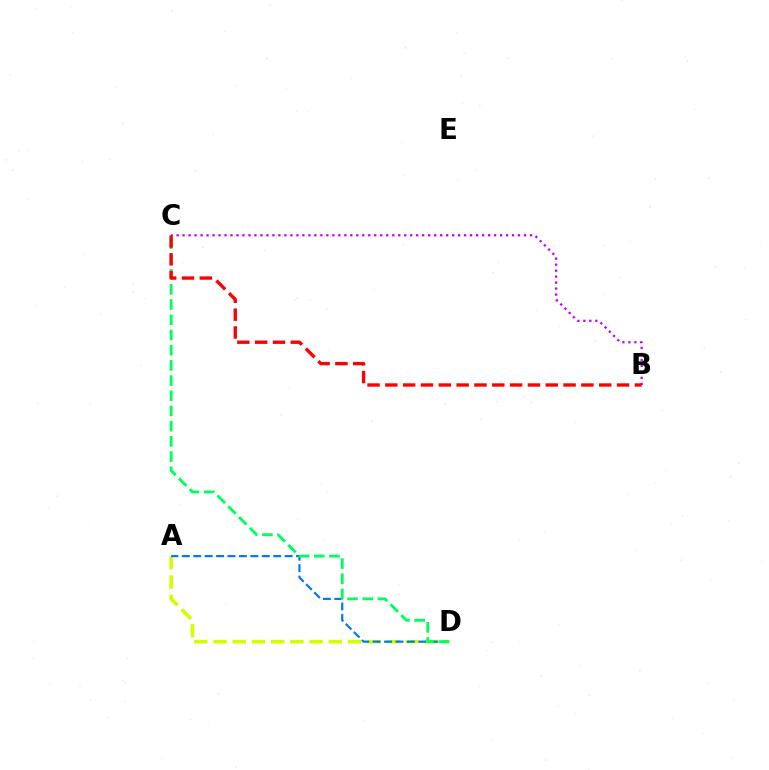{('B', 'C'): [{'color': '#b900ff', 'line_style': 'dotted', 'thickness': 1.63}, {'color': '#ff0000', 'line_style': 'dashed', 'thickness': 2.42}], ('A', 'D'): [{'color': '#d1ff00', 'line_style': 'dashed', 'thickness': 2.61}, {'color': '#0074ff', 'line_style': 'dashed', 'thickness': 1.55}], ('C', 'D'): [{'color': '#00ff5c', 'line_style': 'dashed', 'thickness': 2.06}]}